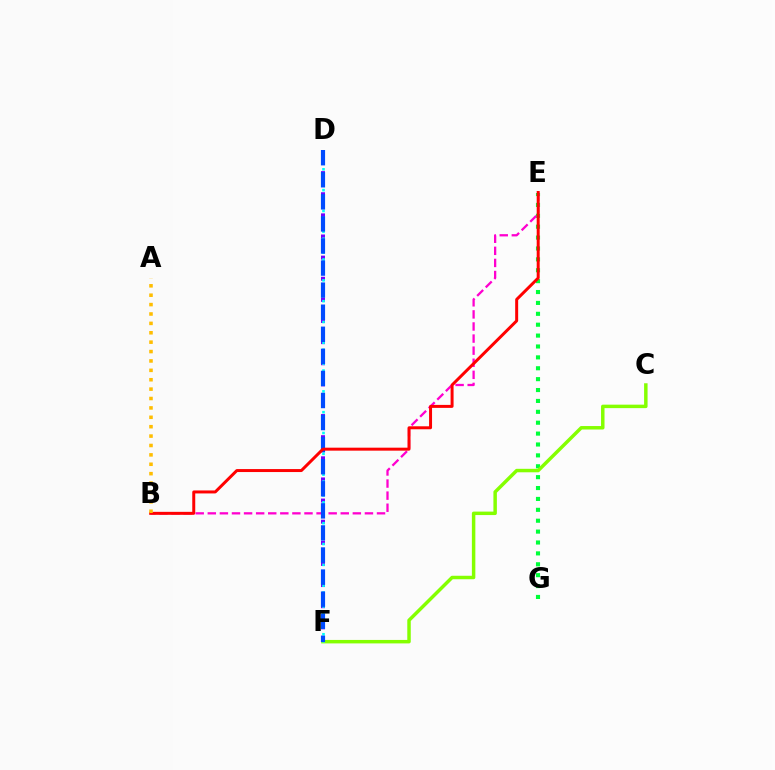{('E', 'G'): [{'color': '#00ff39', 'line_style': 'dotted', 'thickness': 2.96}], ('D', 'F'): [{'color': '#7200ff', 'line_style': 'dotted', 'thickness': 2.87}, {'color': '#00fff6', 'line_style': 'dotted', 'thickness': 1.89}, {'color': '#004bff', 'line_style': 'dashed', 'thickness': 3.0}], ('C', 'F'): [{'color': '#84ff00', 'line_style': 'solid', 'thickness': 2.5}], ('B', 'E'): [{'color': '#ff00cf', 'line_style': 'dashed', 'thickness': 1.64}, {'color': '#ff0000', 'line_style': 'solid', 'thickness': 2.15}], ('A', 'B'): [{'color': '#ffbd00', 'line_style': 'dotted', 'thickness': 2.55}]}